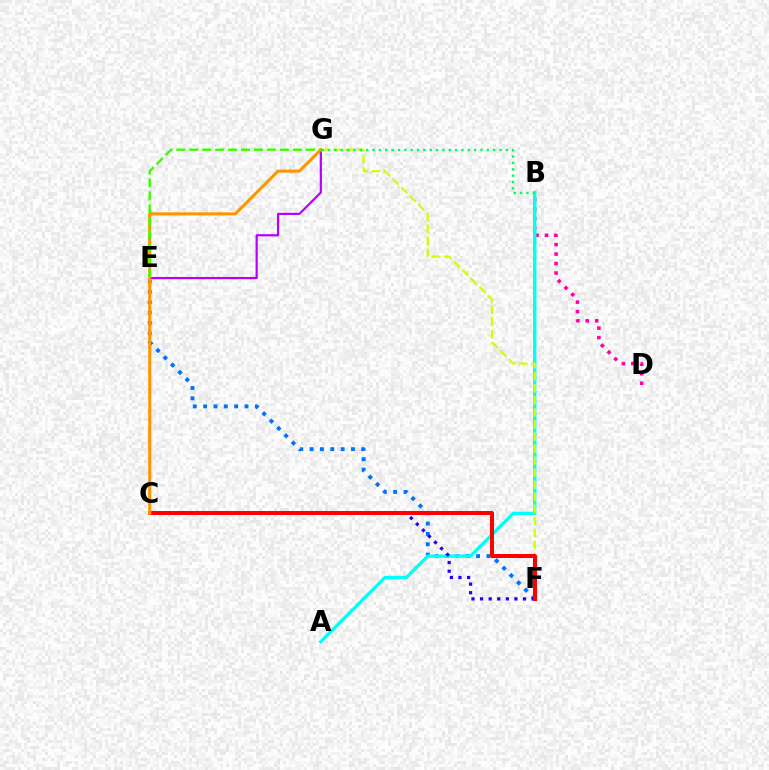{('B', 'D'): [{'color': '#ff00ac', 'line_style': 'dotted', 'thickness': 2.58}], ('E', 'F'): [{'color': '#0074ff', 'line_style': 'dotted', 'thickness': 2.81}], ('A', 'B'): [{'color': '#00fff6', 'line_style': 'solid', 'thickness': 2.44}], ('C', 'F'): [{'color': '#2500ff', 'line_style': 'dotted', 'thickness': 2.33}, {'color': '#ff0000', 'line_style': 'solid', 'thickness': 2.89}], ('F', 'G'): [{'color': '#d1ff00', 'line_style': 'dashed', 'thickness': 1.64}], ('B', 'G'): [{'color': '#00ff5c', 'line_style': 'dotted', 'thickness': 1.73}], ('E', 'G'): [{'color': '#b900ff', 'line_style': 'solid', 'thickness': 1.59}, {'color': '#3dff00', 'line_style': 'dashed', 'thickness': 1.76}], ('C', 'G'): [{'color': '#ff9400', 'line_style': 'solid', 'thickness': 2.2}]}